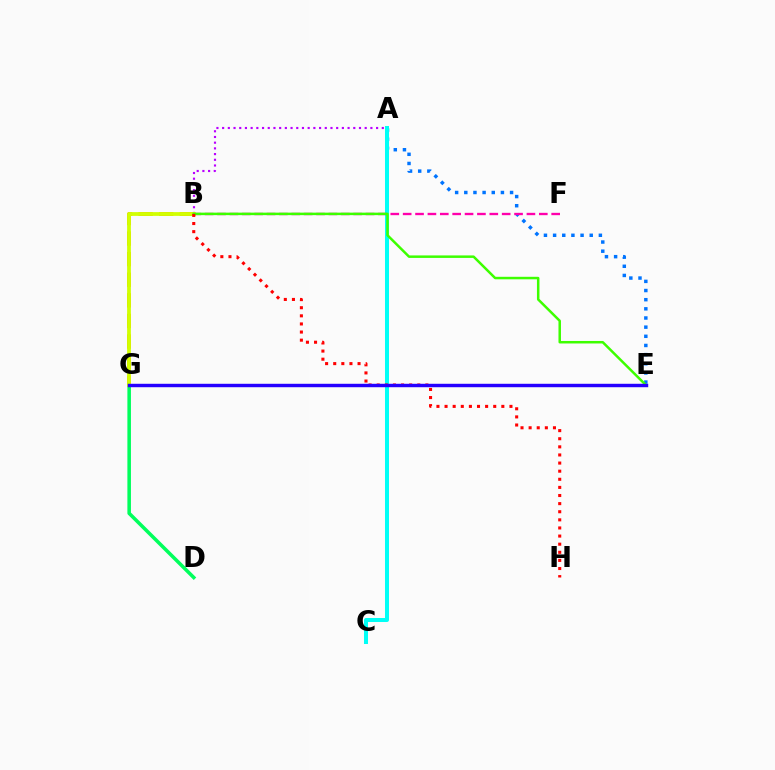{('A', 'E'): [{'color': '#0074ff', 'line_style': 'dotted', 'thickness': 2.49}], ('A', 'B'): [{'color': '#b900ff', 'line_style': 'dotted', 'thickness': 1.55}], ('D', 'G'): [{'color': '#00ff5c', 'line_style': 'solid', 'thickness': 2.56}], ('B', 'G'): [{'color': '#ff9400', 'line_style': 'dashed', 'thickness': 2.8}, {'color': '#d1ff00', 'line_style': 'solid', 'thickness': 2.71}], ('A', 'C'): [{'color': '#00fff6', 'line_style': 'solid', 'thickness': 2.89}], ('B', 'F'): [{'color': '#ff00ac', 'line_style': 'dashed', 'thickness': 1.68}], ('B', 'E'): [{'color': '#3dff00', 'line_style': 'solid', 'thickness': 1.8}], ('B', 'H'): [{'color': '#ff0000', 'line_style': 'dotted', 'thickness': 2.2}], ('E', 'G'): [{'color': '#2500ff', 'line_style': 'solid', 'thickness': 2.47}]}